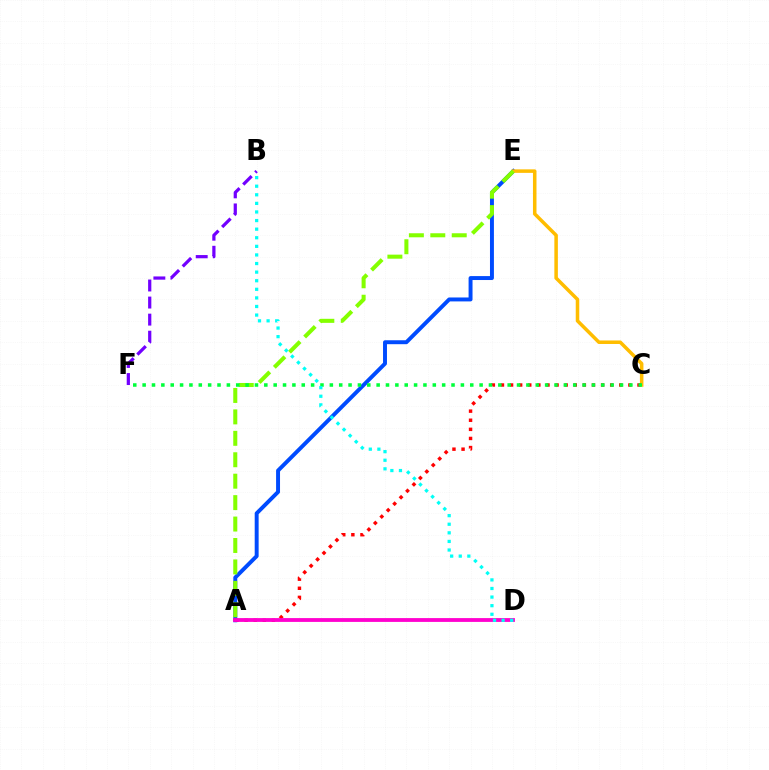{('A', 'E'): [{'color': '#004bff', 'line_style': 'solid', 'thickness': 2.83}, {'color': '#84ff00', 'line_style': 'dashed', 'thickness': 2.91}], ('C', 'E'): [{'color': '#ffbd00', 'line_style': 'solid', 'thickness': 2.53}], ('B', 'F'): [{'color': '#7200ff', 'line_style': 'dashed', 'thickness': 2.32}], ('A', 'C'): [{'color': '#ff0000', 'line_style': 'dotted', 'thickness': 2.47}], ('C', 'F'): [{'color': '#00ff39', 'line_style': 'dotted', 'thickness': 2.54}], ('A', 'D'): [{'color': '#ff00cf', 'line_style': 'solid', 'thickness': 2.75}], ('B', 'D'): [{'color': '#00fff6', 'line_style': 'dotted', 'thickness': 2.33}]}